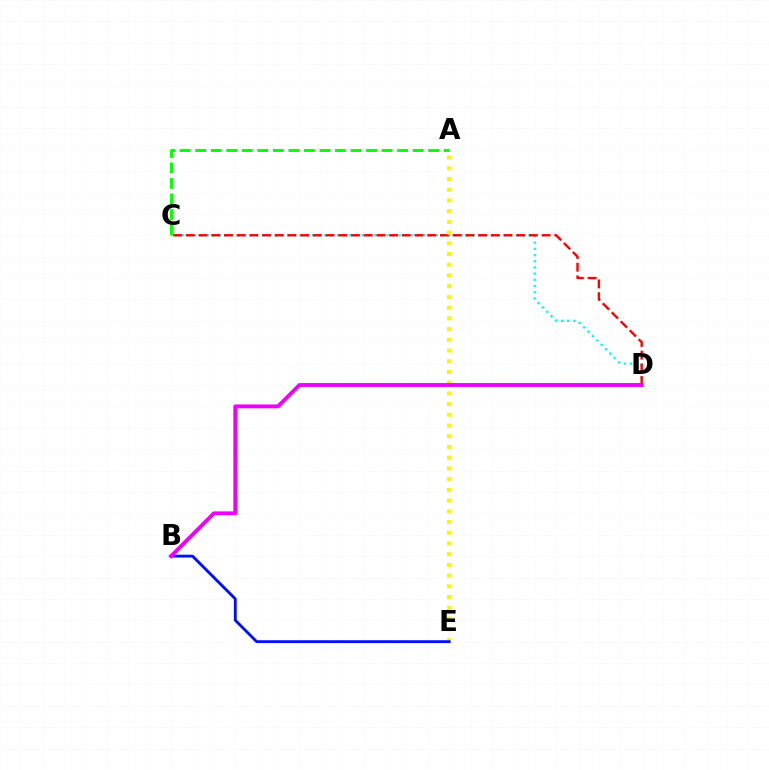{('C', 'D'): [{'color': '#00fff6', 'line_style': 'dotted', 'thickness': 1.68}, {'color': '#ff0000', 'line_style': 'dashed', 'thickness': 1.73}], ('A', 'E'): [{'color': '#fcf500', 'line_style': 'dotted', 'thickness': 2.91}], ('B', 'E'): [{'color': '#0010ff', 'line_style': 'solid', 'thickness': 2.06}], ('B', 'D'): [{'color': '#ee00ff', 'line_style': 'solid', 'thickness': 2.79}], ('A', 'C'): [{'color': '#08ff00', 'line_style': 'dashed', 'thickness': 2.11}]}